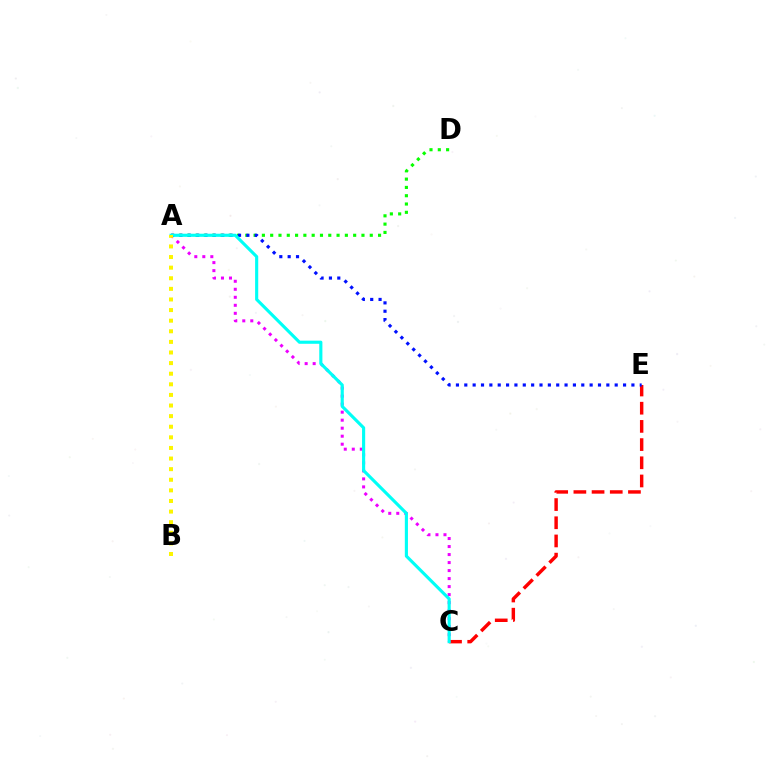{('C', 'E'): [{'color': '#ff0000', 'line_style': 'dashed', 'thickness': 2.47}], ('A', 'D'): [{'color': '#08ff00', 'line_style': 'dotted', 'thickness': 2.25}], ('A', 'C'): [{'color': '#ee00ff', 'line_style': 'dotted', 'thickness': 2.18}, {'color': '#00fff6', 'line_style': 'solid', 'thickness': 2.25}], ('A', 'E'): [{'color': '#0010ff', 'line_style': 'dotted', 'thickness': 2.27}], ('A', 'B'): [{'color': '#fcf500', 'line_style': 'dotted', 'thickness': 2.88}]}